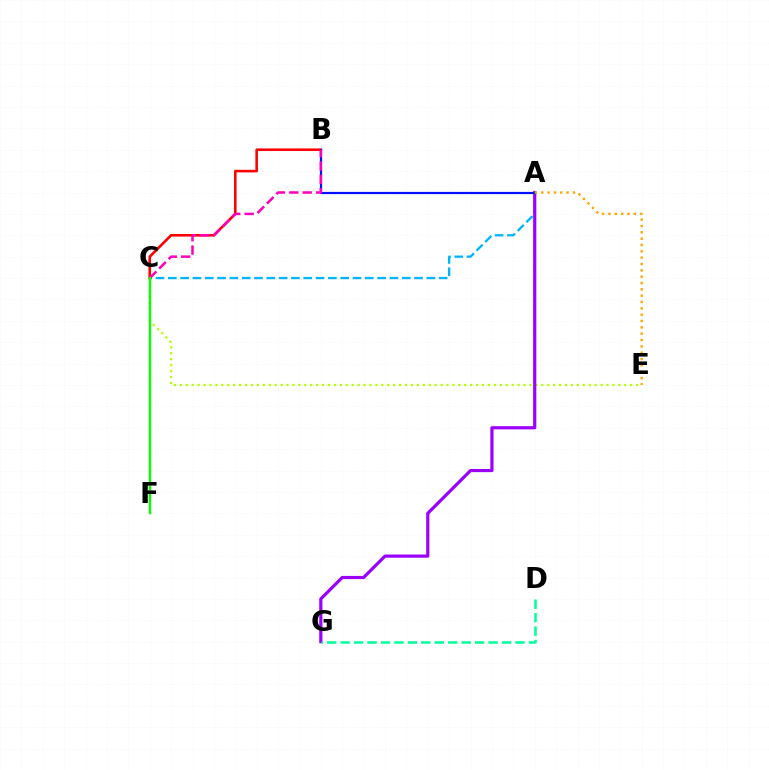{('C', 'E'): [{'color': '#b3ff00', 'line_style': 'dotted', 'thickness': 1.61}], ('B', 'C'): [{'color': '#ff0000', 'line_style': 'solid', 'thickness': 1.87}, {'color': '#ff00bd', 'line_style': 'dashed', 'thickness': 1.82}], ('A', 'C'): [{'color': '#00b5ff', 'line_style': 'dashed', 'thickness': 1.67}], ('A', 'G'): [{'color': '#9b00ff', 'line_style': 'solid', 'thickness': 2.29}], ('D', 'G'): [{'color': '#00ff9d', 'line_style': 'dashed', 'thickness': 1.83}], ('A', 'B'): [{'color': '#0010ff', 'line_style': 'solid', 'thickness': 1.59}], ('A', 'E'): [{'color': '#ffa500', 'line_style': 'dotted', 'thickness': 1.72}], ('C', 'F'): [{'color': '#08ff00', 'line_style': 'solid', 'thickness': 1.72}]}